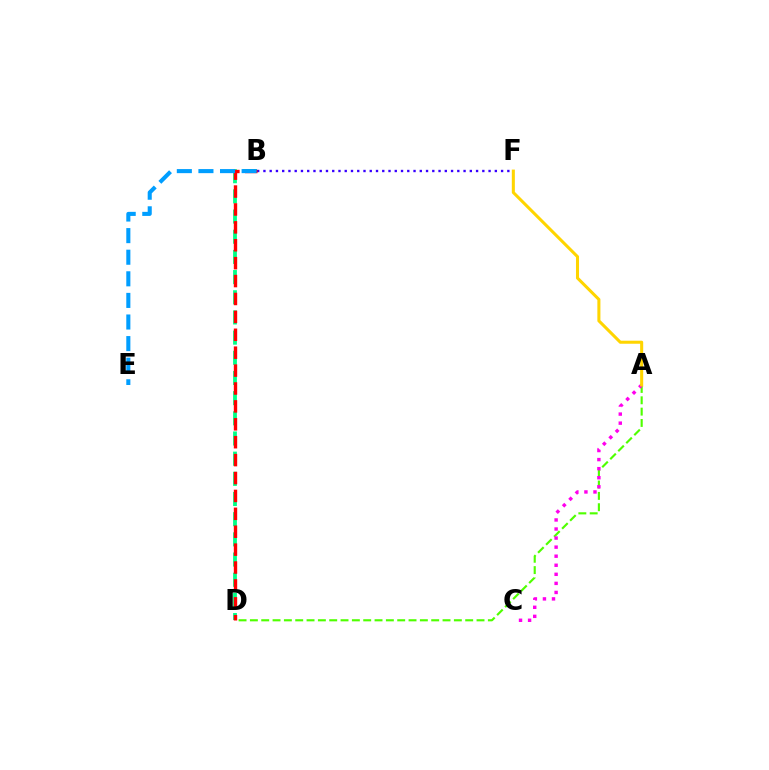{('B', 'F'): [{'color': '#3700ff', 'line_style': 'dotted', 'thickness': 1.7}], ('B', 'D'): [{'color': '#00ff86', 'line_style': 'dashed', 'thickness': 2.74}, {'color': '#ff0000', 'line_style': 'dashed', 'thickness': 2.43}], ('A', 'D'): [{'color': '#4fff00', 'line_style': 'dashed', 'thickness': 1.54}], ('A', 'C'): [{'color': '#ff00ed', 'line_style': 'dotted', 'thickness': 2.46}], ('A', 'F'): [{'color': '#ffd500', 'line_style': 'solid', 'thickness': 2.2}], ('B', 'E'): [{'color': '#009eff', 'line_style': 'dashed', 'thickness': 2.93}]}